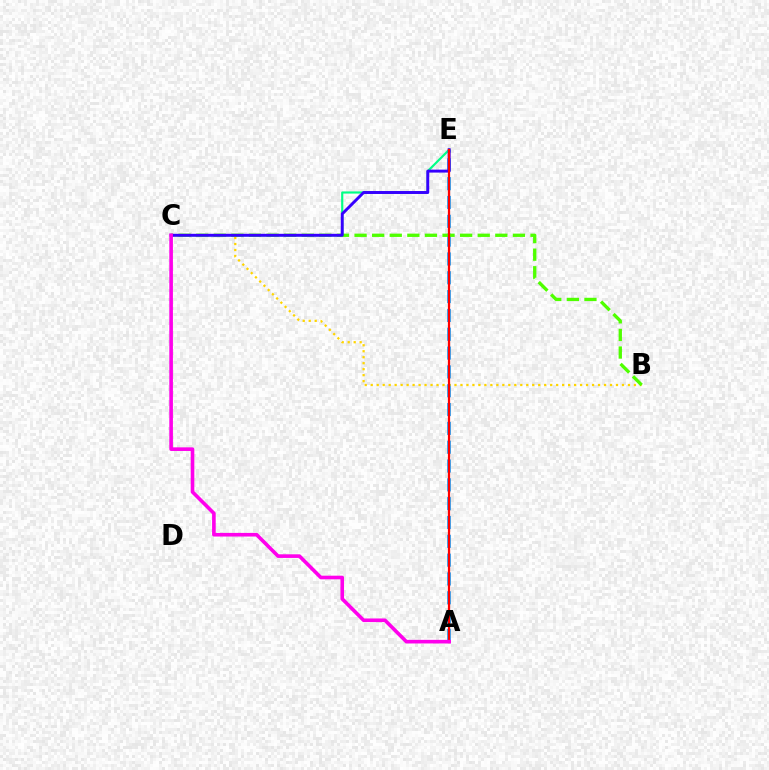{('A', 'E'): [{'color': '#009eff', 'line_style': 'dashed', 'thickness': 2.56}, {'color': '#ff0000', 'line_style': 'solid', 'thickness': 1.6}], ('B', 'C'): [{'color': '#ffd500', 'line_style': 'dotted', 'thickness': 1.63}, {'color': '#4fff00', 'line_style': 'dashed', 'thickness': 2.39}], ('C', 'E'): [{'color': '#00ff86', 'line_style': 'solid', 'thickness': 1.55}, {'color': '#3700ff', 'line_style': 'solid', 'thickness': 2.12}], ('A', 'C'): [{'color': '#ff00ed', 'line_style': 'solid', 'thickness': 2.61}]}